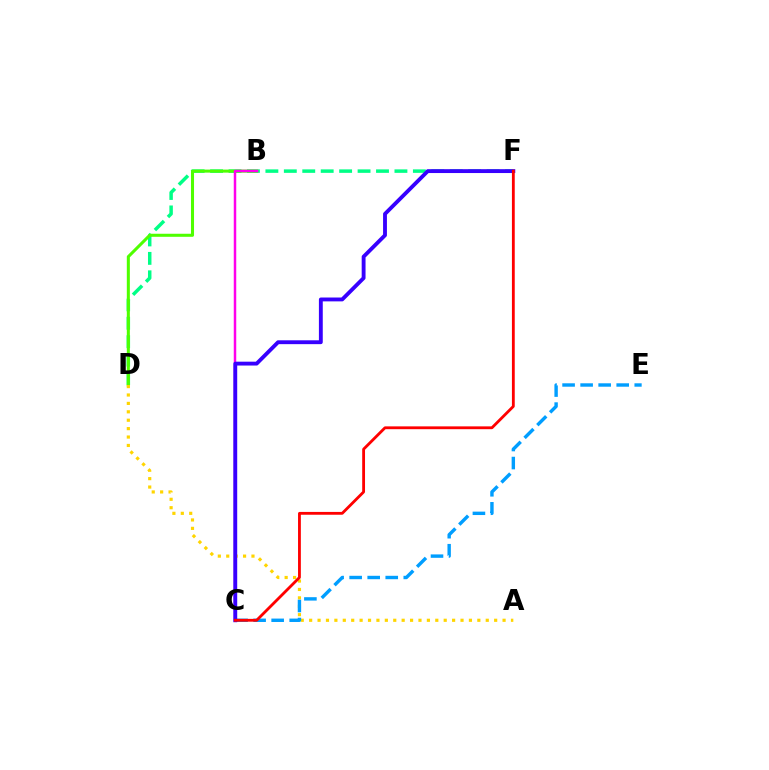{('D', 'F'): [{'color': '#00ff86', 'line_style': 'dashed', 'thickness': 2.5}], ('B', 'D'): [{'color': '#4fff00', 'line_style': 'solid', 'thickness': 2.19}], ('A', 'D'): [{'color': '#ffd500', 'line_style': 'dotted', 'thickness': 2.28}], ('B', 'C'): [{'color': '#ff00ed', 'line_style': 'solid', 'thickness': 1.79}], ('C', 'E'): [{'color': '#009eff', 'line_style': 'dashed', 'thickness': 2.45}], ('C', 'F'): [{'color': '#3700ff', 'line_style': 'solid', 'thickness': 2.78}, {'color': '#ff0000', 'line_style': 'solid', 'thickness': 2.03}]}